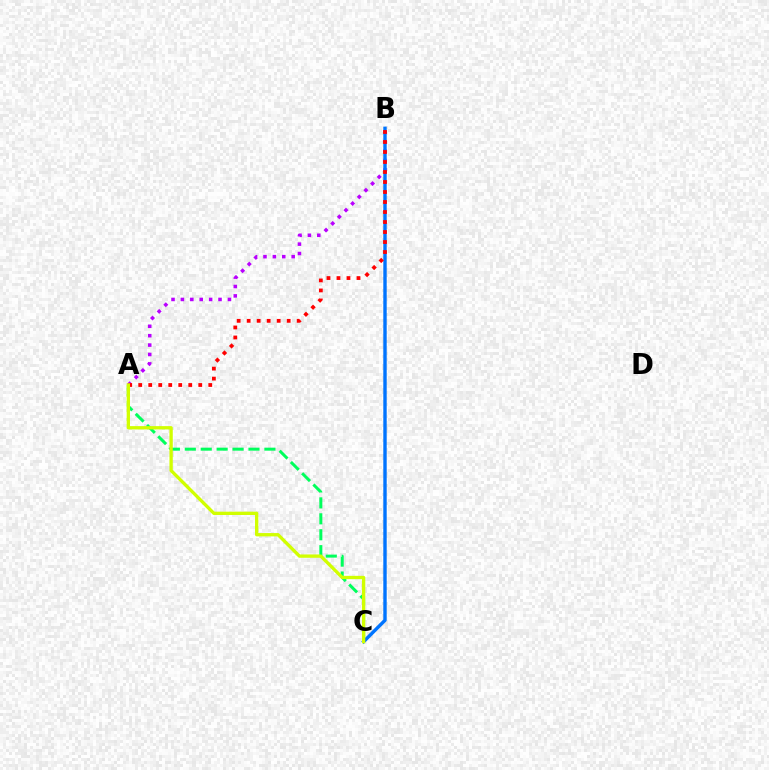{('A', 'B'): [{'color': '#b900ff', 'line_style': 'dotted', 'thickness': 2.55}, {'color': '#ff0000', 'line_style': 'dotted', 'thickness': 2.72}], ('A', 'C'): [{'color': '#00ff5c', 'line_style': 'dashed', 'thickness': 2.16}, {'color': '#d1ff00', 'line_style': 'solid', 'thickness': 2.39}], ('B', 'C'): [{'color': '#0074ff', 'line_style': 'solid', 'thickness': 2.44}]}